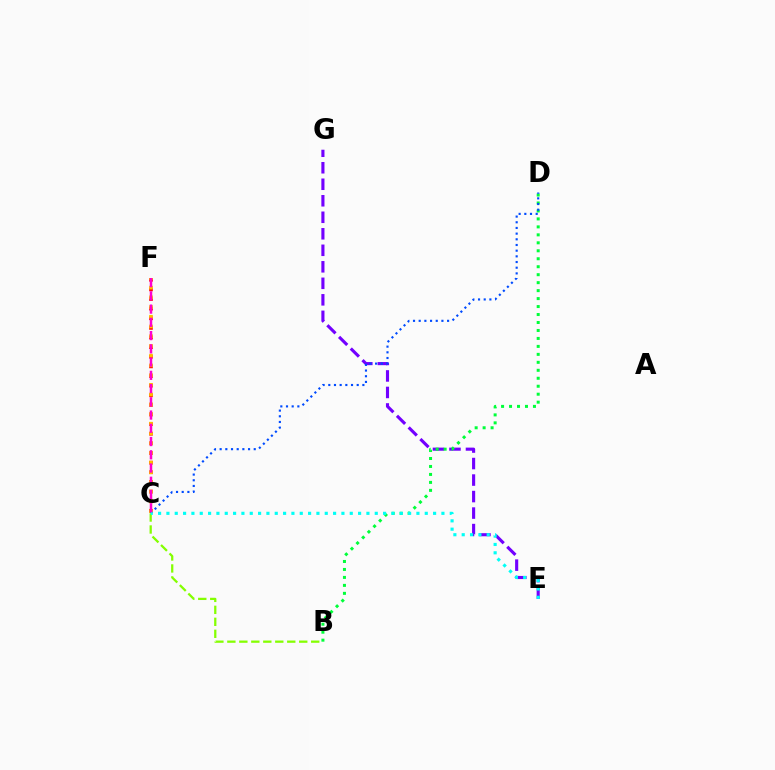{('E', 'G'): [{'color': '#7200ff', 'line_style': 'dashed', 'thickness': 2.24}], ('B', 'D'): [{'color': '#00ff39', 'line_style': 'dotted', 'thickness': 2.16}], ('C', 'F'): [{'color': '#ff0000', 'line_style': 'dotted', 'thickness': 2.61}, {'color': '#ffbd00', 'line_style': 'dotted', 'thickness': 2.64}, {'color': '#ff00cf', 'line_style': 'dashed', 'thickness': 1.8}], ('C', 'D'): [{'color': '#004bff', 'line_style': 'dotted', 'thickness': 1.54}], ('B', 'C'): [{'color': '#84ff00', 'line_style': 'dashed', 'thickness': 1.63}], ('C', 'E'): [{'color': '#00fff6', 'line_style': 'dotted', 'thickness': 2.26}]}